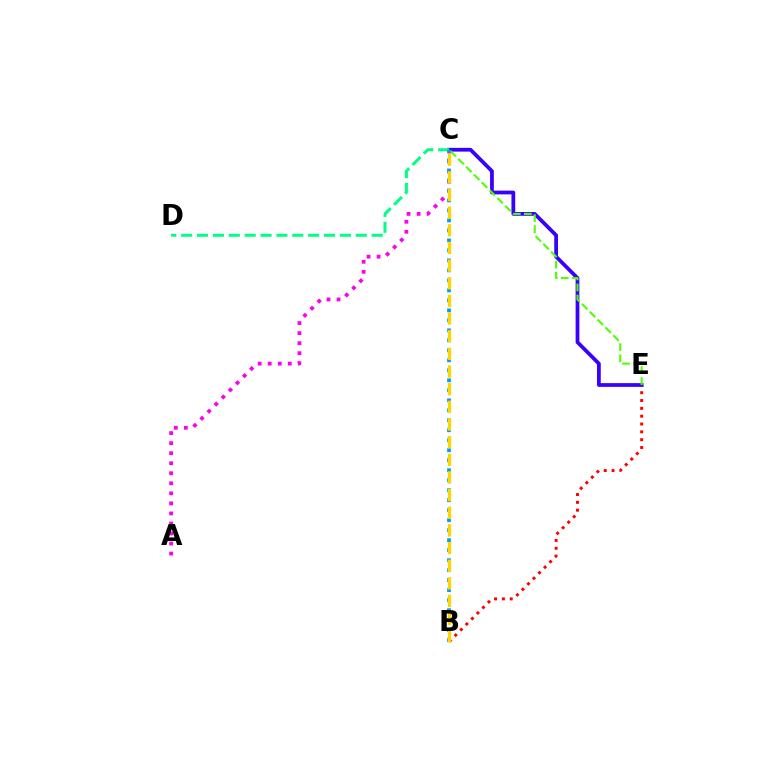{('A', 'C'): [{'color': '#ff00ed', 'line_style': 'dotted', 'thickness': 2.73}], ('B', 'E'): [{'color': '#ff0000', 'line_style': 'dotted', 'thickness': 2.13}], ('C', 'E'): [{'color': '#3700ff', 'line_style': 'solid', 'thickness': 2.7}, {'color': '#4fff00', 'line_style': 'dashed', 'thickness': 1.5}], ('C', 'D'): [{'color': '#00ff86', 'line_style': 'dashed', 'thickness': 2.16}], ('B', 'C'): [{'color': '#009eff', 'line_style': 'dotted', 'thickness': 2.72}, {'color': '#ffd500', 'line_style': 'dashed', 'thickness': 2.4}]}